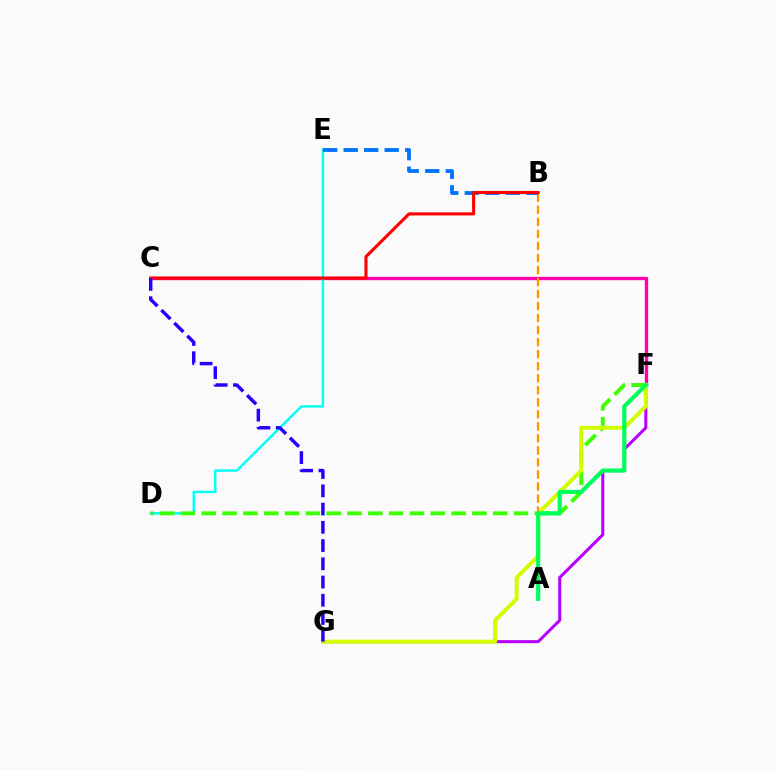{('C', 'F'): [{'color': '#ff00ac', 'line_style': 'solid', 'thickness': 2.41}], ('D', 'E'): [{'color': '#00fff6', 'line_style': 'solid', 'thickness': 1.73}], ('D', 'F'): [{'color': '#3dff00', 'line_style': 'dashed', 'thickness': 2.83}], ('F', 'G'): [{'color': '#b900ff', 'line_style': 'solid', 'thickness': 2.19}, {'color': '#d1ff00', 'line_style': 'solid', 'thickness': 2.87}], ('A', 'B'): [{'color': '#ff9400', 'line_style': 'dashed', 'thickness': 1.63}], ('B', 'E'): [{'color': '#0074ff', 'line_style': 'dashed', 'thickness': 2.79}], ('B', 'C'): [{'color': '#ff0000', 'line_style': 'solid', 'thickness': 2.21}], ('A', 'F'): [{'color': '#00ff5c', 'line_style': 'solid', 'thickness': 3.0}], ('C', 'G'): [{'color': '#2500ff', 'line_style': 'dashed', 'thickness': 2.48}]}